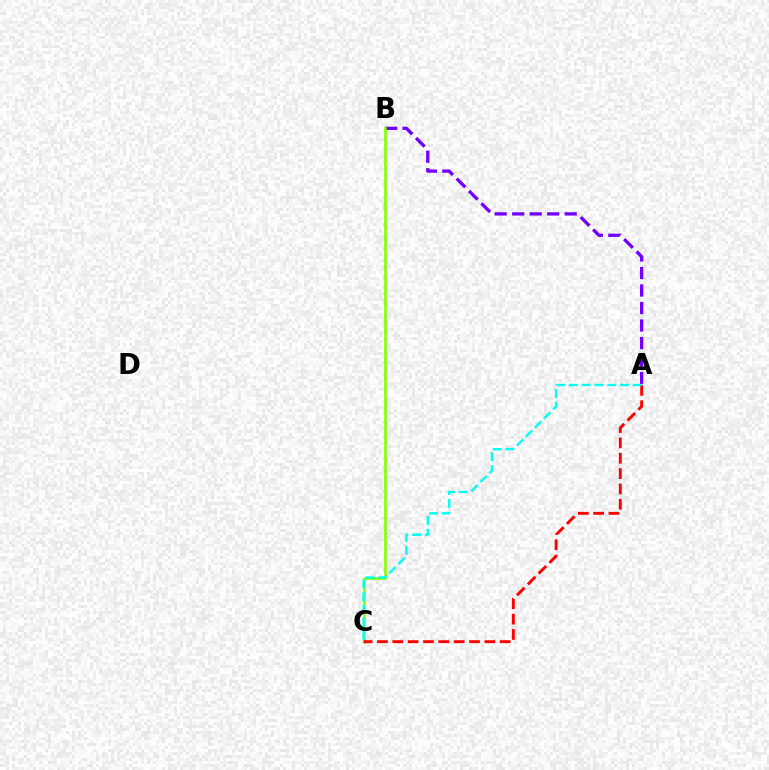{('A', 'B'): [{'color': '#7200ff', 'line_style': 'dashed', 'thickness': 2.38}], ('B', 'C'): [{'color': '#84ff00', 'line_style': 'solid', 'thickness': 1.88}], ('A', 'C'): [{'color': '#ff0000', 'line_style': 'dashed', 'thickness': 2.09}, {'color': '#00fff6', 'line_style': 'dashed', 'thickness': 1.74}]}